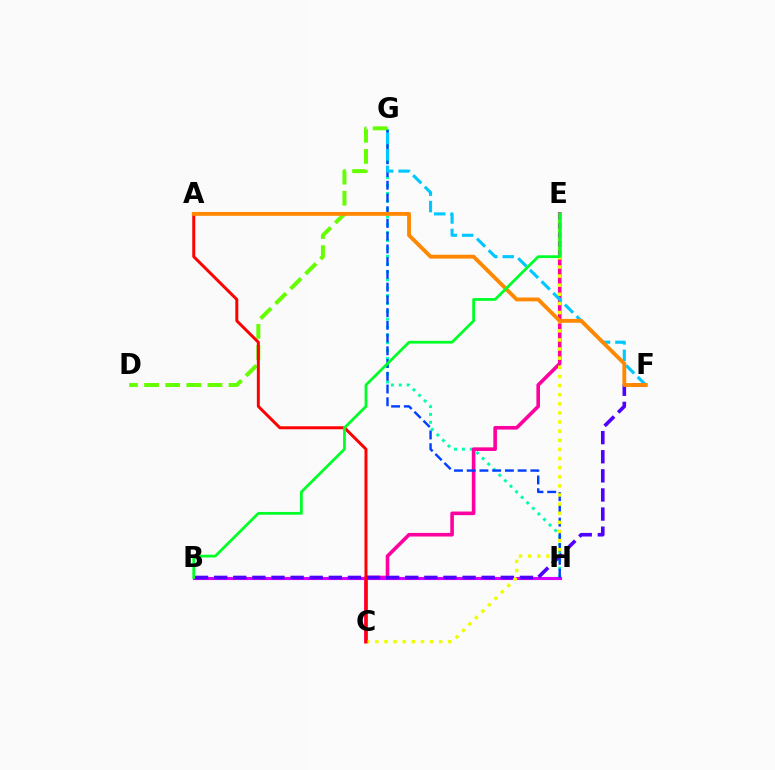{('G', 'H'): [{'color': '#00ffaf', 'line_style': 'dotted', 'thickness': 2.14}, {'color': '#003fff', 'line_style': 'dashed', 'thickness': 1.73}], ('C', 'E'): [{'color': '#ff00a0', 'line_style': 'solid', 'thickness': 2.59}, {'color': '#eeff00', 'line_style': 'dotted', 'thickness': 2.48}], ('D', 'G'): [{'color': '#66ff00', 'line_style': 'dashed', 'thickness': 2.87}], ('B', 'H'): [{'color': '#d600ff', 'line_style': 'solid', 'thickness': 2.25}], ('B', 'F'): [{'color': '#4f00ff', 'line_style': 'dashed', 'thickness': 2.6}], ('A', 'C'): [{'color': '#ff0000', 'line_style': 'solid', 'thickness': 2.14}], ('F', 'G'): [{'color': '#00c7ff', 'line_style': 'dashed', 'thickness': 2.23}], ('A', 'F'): [{'color': '#ff8800', 'line_style': 'solid', 'thickness': 2.77}], ('B', 'E'): [{'color': '#00ff27', 'line_style': 'solid', 'thickness': 1.99}]}